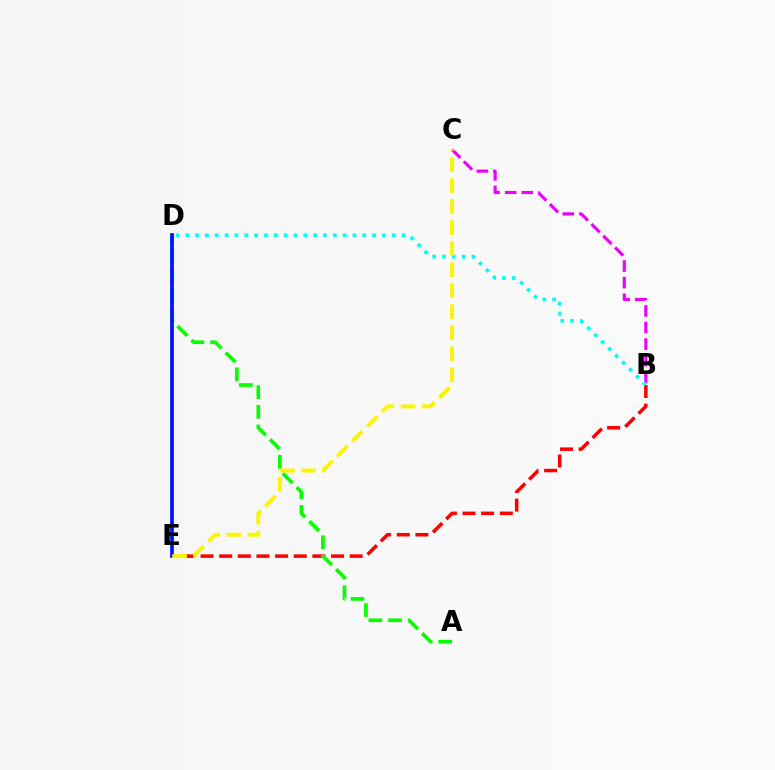{('B', 'E'): [{'color': '#ff0000', 'line_style': 'dashed', 'thickness': 2.53}], ('B', 'C'): [{'color': '#ee00ff', 'line_style': 'dashed', 'thickness': 2.26}], ('B', 'D'): [{'color': '#00fff6', 'line_style': 'dotted', 'thickness': 2.67}], ('A', 'D'): [{'color': '#08ff00', 'line_style': 'dashed', 'thickness': 2.67}], ('D', 'E'): [{'color': '#0010ff', 'line_style': 'solid', 'thickness': 2.65}], ('C', 'E'): [{'color': '#fcf500', 'line_style': 'dashed', 'thickness': 2.86}]}